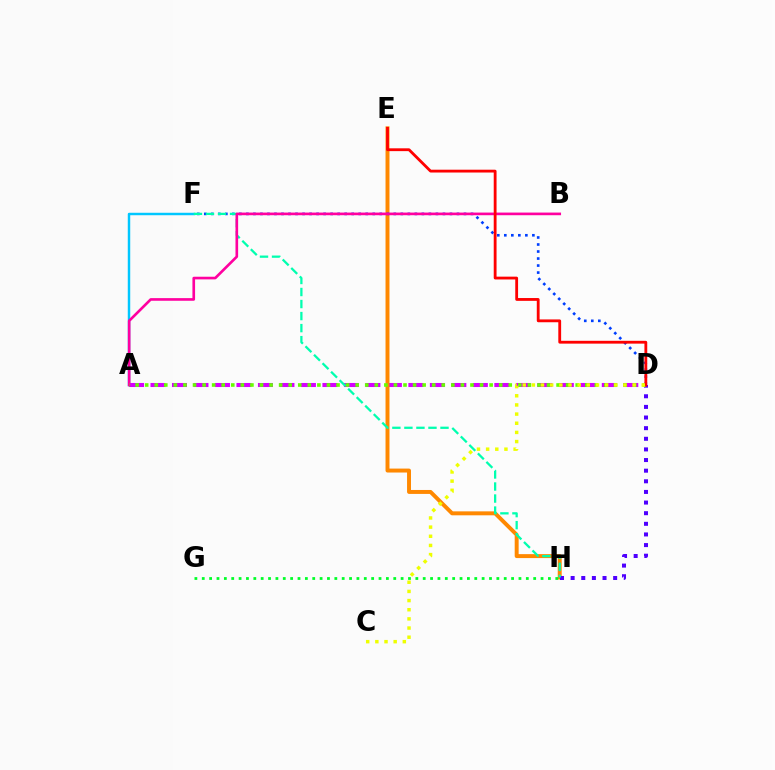{('A', 'D'): [{'color': '#d600ff', 'line_style': 'dashed', 'thickness': 2.92}, {'color': '#66ff00', 'line_style': 'dotted', 'thickness': 2.6}], ('A', 'F'): [{'color': '#00c7ff', 'line_style': 'solid', 'thickness': 1.77}], ('E', 'H'): [{'color': '#ff8800', 'line_style': 'solid', 'thickness': 2.84}], ('D', 'H'): [{'color': '#4f00ff', 'line_style': 'dotted', 'thickness': 2.89}], ('D', 'F'): [{'color': '#003fff', 'line_style': 'dotted', 'thickness': 1.91}], ('F', 'H'): [{'color': '#00ffaf', 'line_style': 'dashed', 'thickness': 1.63}], ('A', 'B'): [{'color': '#ff00a0', 'line_style': 'solid', 'thickness': 1.91}], ('G', 'H'): [{'color': '#00ff27', 'line_style': 'dotted', 'thickness': 2.0}], ('D', 'E'): [{'color': '#ff0000', 'line_style': 'solid', 'thickness': 2.03}], ('C', 'D'): [{'color': '#eeff00', 'line_style': 'dotted', 'thickness': 2.49}]}